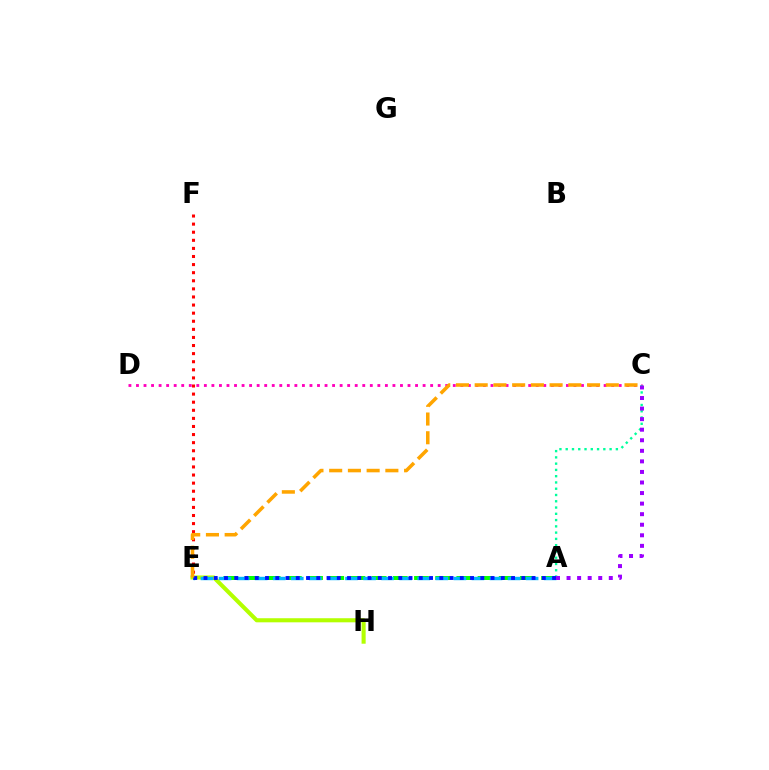{('A', 'E'): [{'color': '#08ff00', 'line_style': 'dashed', 'thickness': 2.88}, {'color': '#00b5ff', 'line_style': 'dashed', 'thickness': 2.45}, {'color': '#0010ff', 'line_style': 'dotted', 'thickness': 2.79}], ('C', 'D'): [{'color': '#ff00bd', 'line_style': 'dotted', 'thickness': 2.05}], ('E', 'H'): [{'color': '#b3ff00', 'line_style': 'solid', 'thickness': 2.94}], ('E', 'F'): [{'color': '#ff0000', 'line_style': 'dotted', 'thickness': 2.2}], ('A', 'C'): [{'color': '#00ff9d', 'line_style': 'dotted', 'thickness': 1.7}, {'color': '#9b00ff', 'line_style': 'dotted', 'thickness': 2.87}], ('C', 'E'): [{'color': '#ffa500', 'line_style': 'dashed', 'thickness': 2.54}]}